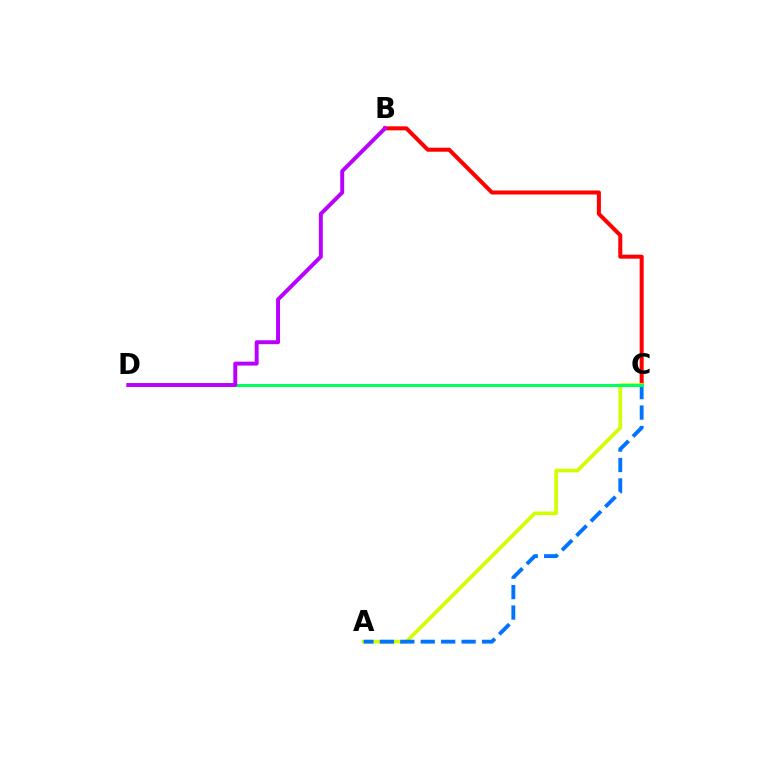{('B', 'C'): [{'color': '#ff0000', 'line_style': 'solid', 'thickness': 2.89}], ('A', 'C'): [{'color': '#d1ff00', 'line_style': 'solid', 'thickness': 2.63}, {'color': '#0074ff', 'line_style': 'dashed', 'thickness': 2.78}], ('C', 'D'): [{'color': '#00ff5c', 'line_style': 'solid', 'thickness': 2.2}], ('B', 'D'): [{'color': '#b900ff', 'line_style': 'solid', 'thickness': 2.83}]}